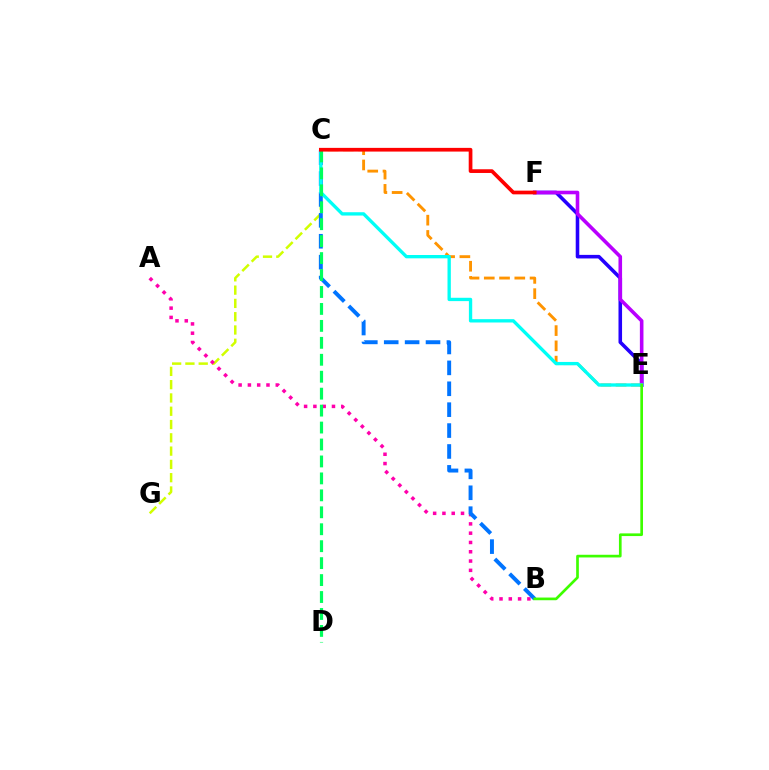{('C', 'G'): [{'color': '#d1ff00', 'line_style': 'dashed', 'thickness': 1.81}], ('A', 'B'): [{'color': '#ff00ac', 'line_style': 'dotted', 'thickness': 2.53}], ('E', 'F'): [{'color': '#2500ff', 'line_style': 'solid', 'thickness': 2.57}, {'color': '#b900ff', 'line_style': 'solid', 'thickness': 2.59}], ('B', 'C'): [{'color': '#0074ff', 'line_style': 'dashed', 'thickness': 2.84}], ('C', 'E'): [{'color': '#ff9400', 'line_style': 'dashed', 'thickness': 2.07}, {'color': '#00fff6', 'line_style': 'solid', 'thickness': 2.4}], ('B', 'E'): [{'color': '#3dff00', 'line_style': 'solid', 'thickness': 1.93}], ('C', 'D'): [{'color': '#00ff5c', 'line_style': 'dashed', 'thickness': 2.3}], ('C', 'F'): [{'color': '#ff0000', 'line_style': 'solid', 'thickness': 2.67}]}